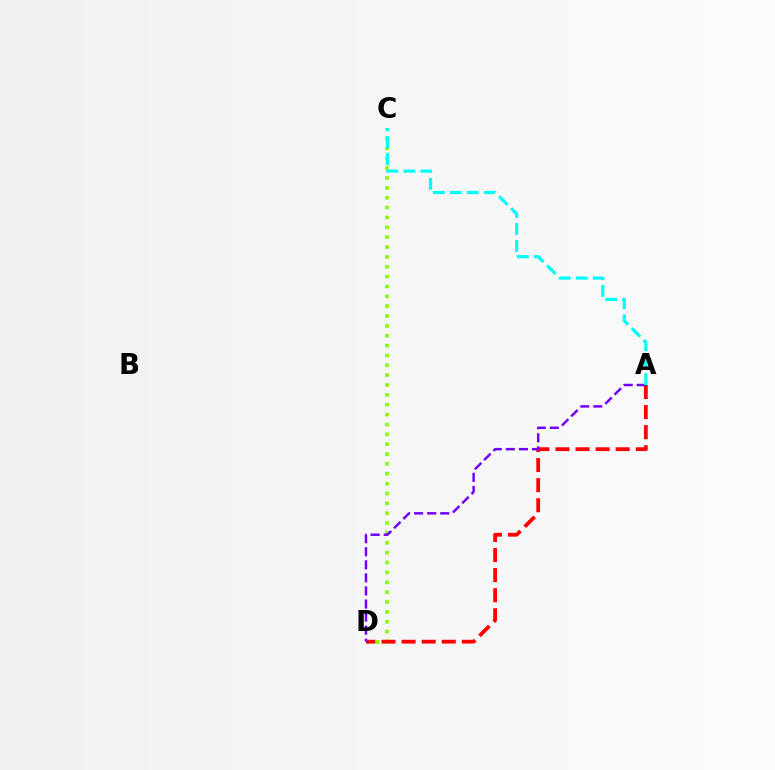{('C', 'D'): [{'color': '#84ff00', 'line_style': 'dotted', 'thickness': 2.68}], ('A', 'D'): [{'color': '#ff0000', 'line_style': 'dashed', 'thickness': 2.73}, {'color': '#7200ff', 'line_style': 'dashed', 'thickness': 1.78}], ('A', 'C'): [{'color': '#00fff6', 'line_style': 'dashed', 'thickness': 2.3}]}